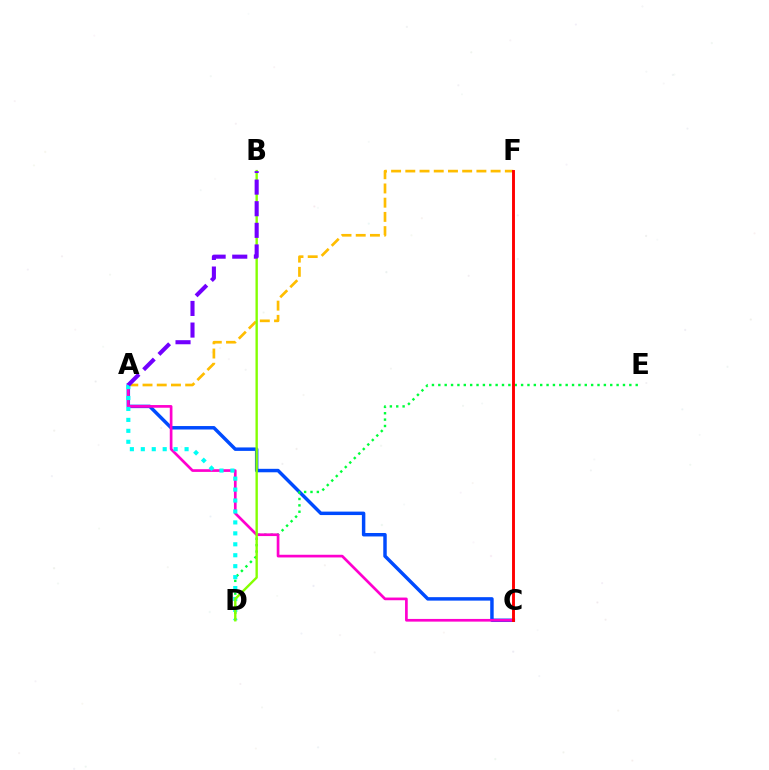{('A', 'C'): [{'color': '#004bff', 'line_style': 'solid', 'thickness': 2.49}, {'color': '#ff00cf', 'line_style': 'solid', 'thickness': 1.94}], ('D', 'E'): [{'color': '#00ff39', 'line_style': 'dotted', 'thickness': 1.73}], ('A', 'F'): [{'color': '#ffbd00', 'line_style': 'dashed', 'thickness': 1.93}], ('C', 'F'): [{'color': '#ff0000', 'line_style': 'solid', 'thickness': 2.09}], ('A', 'D'): [{'color': '#00fff6', 'line_style': 'dotted', 'thickness': 2.97}], ('B', 'D'): [{'color': '#84ff00', 'line_style': 'solid', 'thickness': 1.71}], ('A', 'B'): [{'color': '#7200ff', 'line_style': 'dashed', 'thickness': 2.94}]}